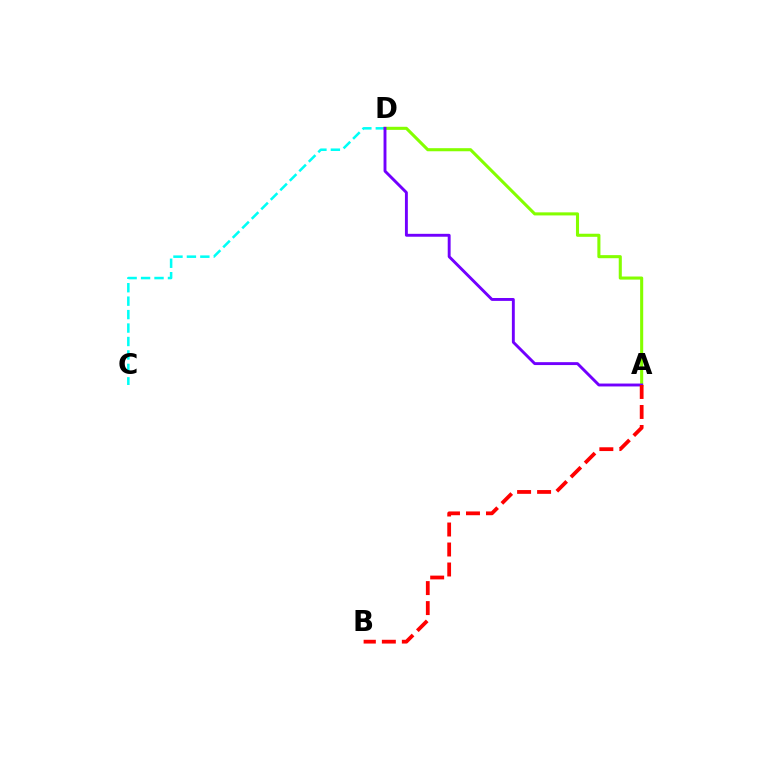{('C', 'D'): [{'color': '#00fff6', 'line_style': 'dashed', 'thickness': 1.83}], ('A', 'D'): [{'color': '#84ff00', 'line_style': 'solid', 'thickness': 2.22}, {'color': '#7200ff', 'line_style': 'solid', 'thickness': 2.09}], ('A', 'B'): [{'color': '#ff0000', 'line_style': 'dashed', 'thickness': 2.72}]}